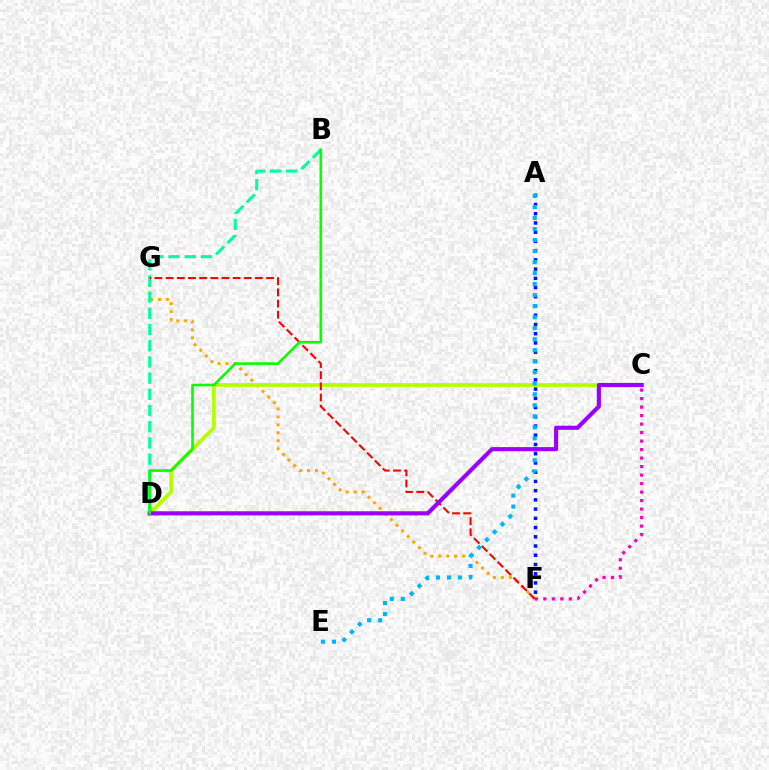{('F', 'G'): [{'color': '#ffa500', 'line_style': 'dotted', 'thickness': 2.16}, {'color': '#ff0000', 'line_style': 'dashed', 'thickness': 1.52}], ('A', 'F'): [{'color': '#0010ff', 'line_style': 'dotted', 'thickness': 2.51}], ('B', 'D'): [{'color': '#00ff9d', 'line_style': 'dashed', 'thickness': 2.2}, {'color': '#08ff00', 'line_style': 'solid', 'thickness': 1.87}], ('C', 'D'): [{'color': '#b3ff00', 'line_style': 'solid', 'thickness': 2.67}, {'color': '#9b00ff', 'line_style': 'solid', 'thickness': 2.96}], ('A', 'E'): [{'color': '#00b5ff', 'line_style': 'dotted', 'thickness': 2.99}], ('C', 'F'): [{'color': '#ff00bd', 'line_style': 'dotted', 'thickness': 2.31}]}